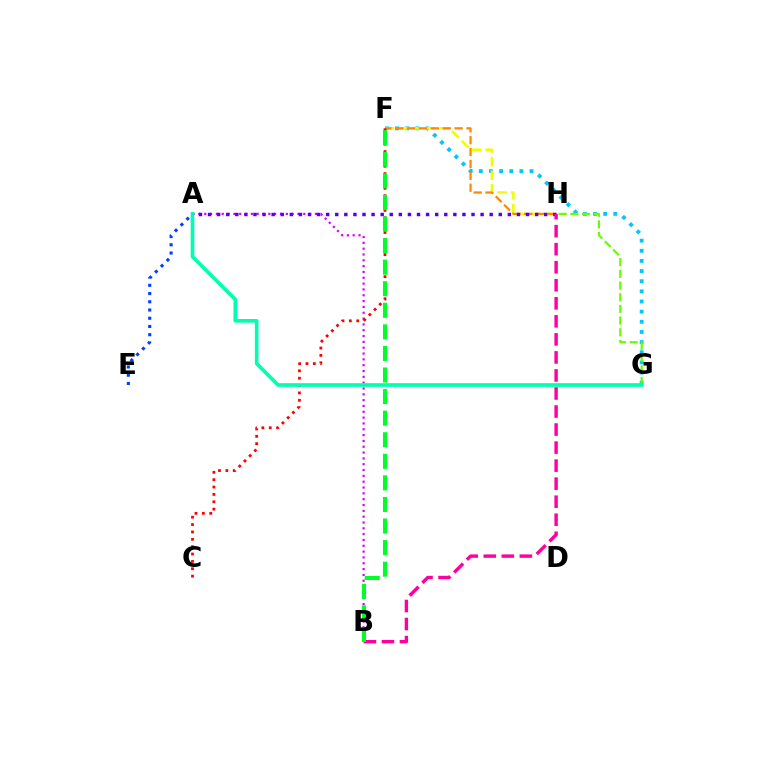{('F', 'G'): [{'color': '#00c7ff', 'line_style': 'dotted', 'thickness': 2.76}], ('F', 'H'): [{'color': '#eeff00', 'line_style': 'dashed', 'thickness': 1.86}, {'color': '#ff8800', 'line_style': 'dashed', 'thickness': 1.61}], ('A', 'B'): [{'color': '#d600ff', 'line_style': 'dotted', 'thickness': 1.58}], ('C', 'F'): [{'color': '#ff0000', 'line_style': 'dotted', 'thickness': 2.0}], ('A', 'H'): [{'color': '#4f00ff', 'line_style': 'dotted', 'thickness': 2.47}], ('G', 'H'): [{'color': '#66ff00', 'line_style': 'dashed', 'thickness': 1.59}], ('A', 'G'): [{'color': '#00ffaf', 'line_style': 'solid', 'thickness': 2.63}], ('B', 'H'): [{'color': '#ff00a0', 'line_style': 'dashed', 'thickness': 2.45}], ('B', 'F'): [{'color': '#00ff27', 'line_style': 'dashed', 'thickness': 2.93}], ('A', 'E'): [{'color': '#003fff', 'line_style': 'dotted', 'thickness': 2.24}]}